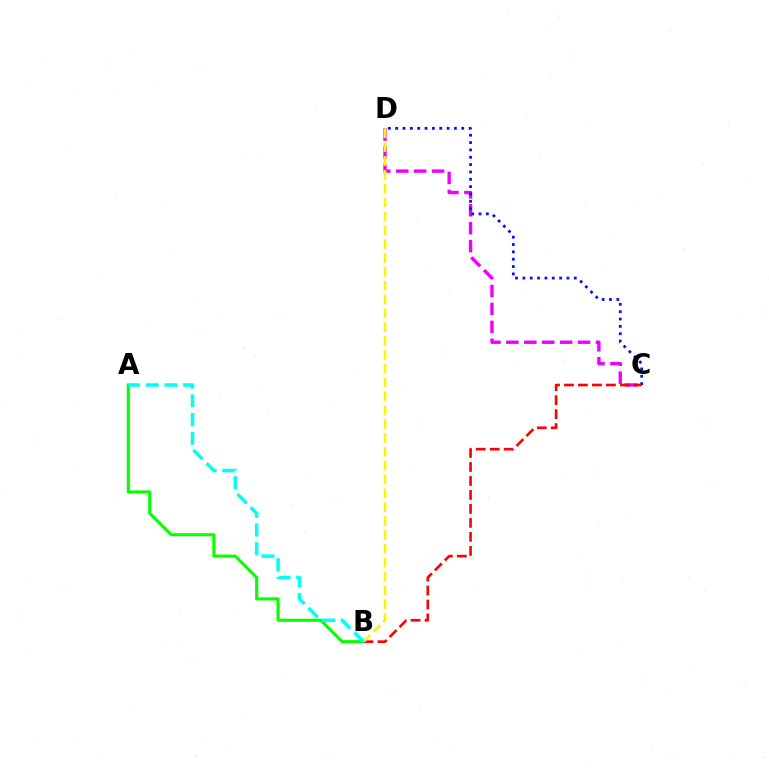{('C', 'D'): [{'color': '#ee00ff', 'line_style': 'dashed', 'thickness': 2.43}, {'color': '#0010ff', 'line_style': 'dotted', 'thickness': 2.0}], ('A', 'B'): [{'color': '#08ff00', 'line_style': 'solid', 'thickness': 2.24}, {'color': '#00fff6', 'line_style': 'dashed', 'thickness': 2.54}], ('B', 'C'): [{'color': '#ff0000', 'line_style': 'dashed', 'thickness': 1.9}], ('B', 'D'): [{'color': '#fcf500', 'line_style': 'dashed', 'thickness': 1.88}]}